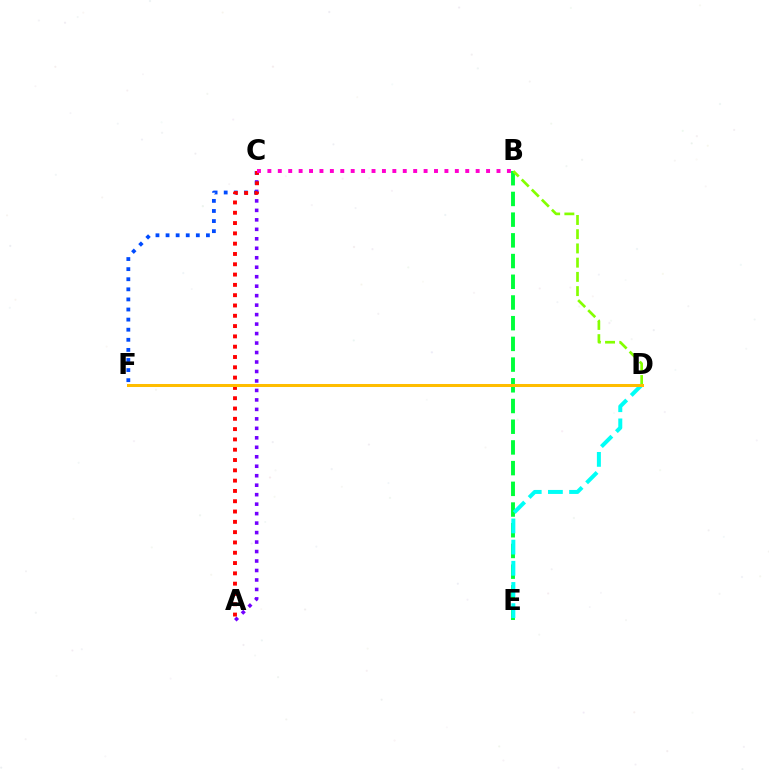{('B', 'E'): [{'color': '#00ff39', 'line_style': 'dashed', 'thickness': 2.81}], ('A', 'C'): [{'color': '#7200ff', 'line_style': 'dotted', 'thickness': 2.57}, {'color': '#ff0000', 'line_style': 'dotted', 'thickness': 2.8}], ('B', 'D'): [{'color': '#84ff00', 'line_style': 'dashed', 'thickness': 1.93}], ('C', 'F'): [{'color': '#004bff', 'line_style': 'dotted', 'thickness': 2.74}], ('D', 'E'): [{'color': '#00fff6', 'line_style': 'dashed', 'thickness': 2.88}], ('D', 'F'): [{'color': '#ffbd00', 'line_style': 'solid', 'thickness': 2.17}], ('B', 'C'): [{'color': '#ff00cf', 'line_style': 'dotted', 'thickness': 2.83}]}